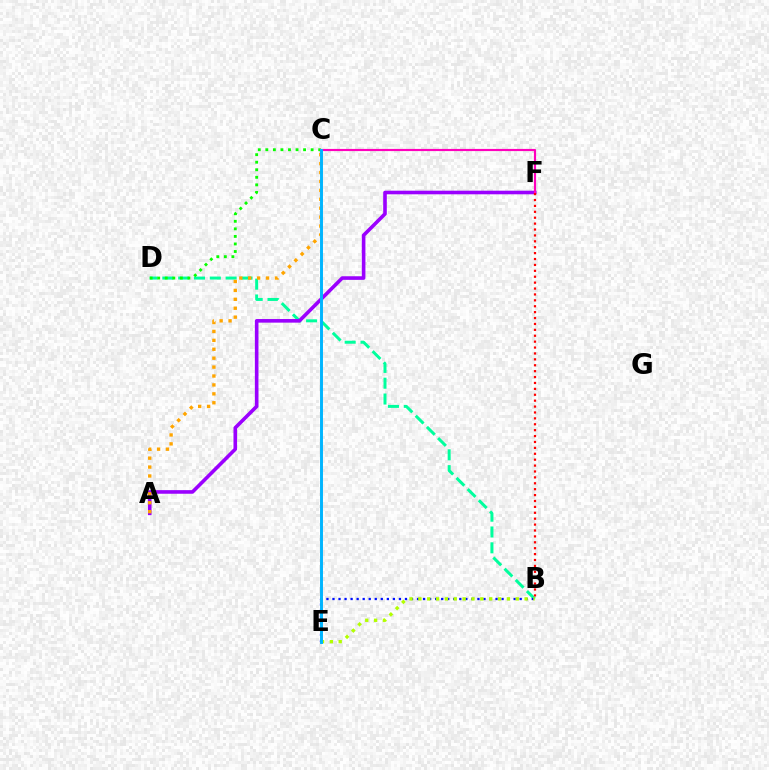{('B', 'D'): [{'color': '#00ff9d', 'line_style': 'dashed', 'thickness': 2.15}], ('A', 'F'): [{'color': '#9b00ff', 'line_style': 'solid', 'thickness': 2.59}], ('B', 'E'): [{'color': '#0010ff', 'line_style': 'dotted', 'thickness': 1.64}, {'color': '#b3ff00', 'line_style': 'dotted', 'thickness': 2.41}], ('C', 'D'): [{'color': '#08ff00', 'line_style': 'dotted', 'thickness': 2.05}], ('C', 'F'): [{'color': '#ff00bd', 'line_style': 'solid', 'thickness': 1.56}], ('A', 'C'): [{'color': '#ffa500', 'line_style': 'dotted', 'thickness': 2.42}], ('B', 'F'): [{'color': '#ff0000', 'line_style': 'dotted', 'thickness': 1.6}], ('C', 'E'): [{'color': '#00b5ff', 'line_style': 'solid', 'thickness': 2.12}]}